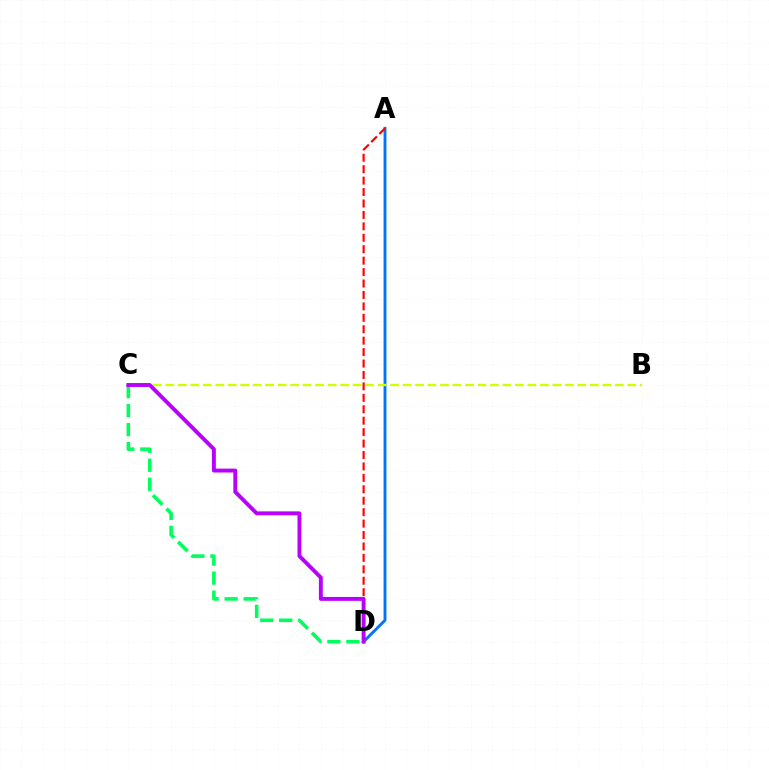{('A', 'D'): [{'color': '#0074ff', 'line_style': 'solid', 'thickness': 2.07}, {'color': '#ff0000', 'line_style': 'dashed', 'thickness': 1.55}], ('B', 'C'): [{'color': '#d1ff00', 'line_style': 'dashed', 'thickness': 1.7}], ('C', 'D'): [{'color': '#00ff5c', 'line_style': 'dashed', 'thickness': 2.58}, {'color': '#b900ff', 'line_style': 'solid', 'thickness': 2.81}]}